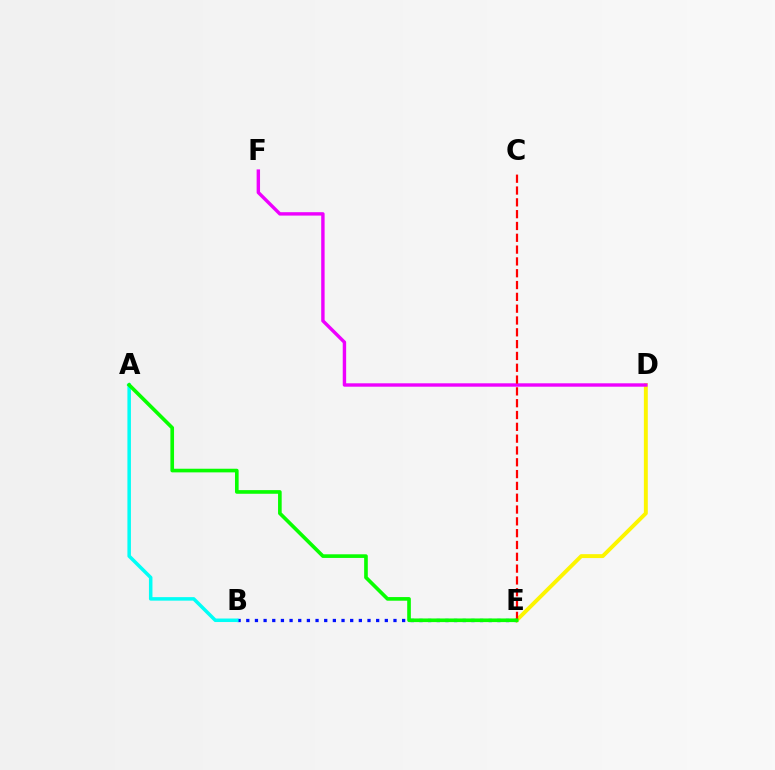{('D', 'E'): [{'color': '#fcf500', 'line_style': 'solid', 'thickness': 2.81}], ('B', 'E'): [{'color': '#0010ff', 'line_style': 'dotted', 'thickness': 2.35}], ('D', 'F'): [{'color': '#ee00ff', 'line_style': 'solid', 'thickness': 2.45}], ('A', 'B'): [{'color': '#00fff6', 'line_style': 'solid', 'thickness': 2.52}], ('C', 'E'): [{'color': '#ff0000', 'line_style': 'dashed', 'thickness': 1.61}], ('A', 'E'): [{'color': '#08ff00', 'line_style': 'solid', 'thickness': 2.62}]}